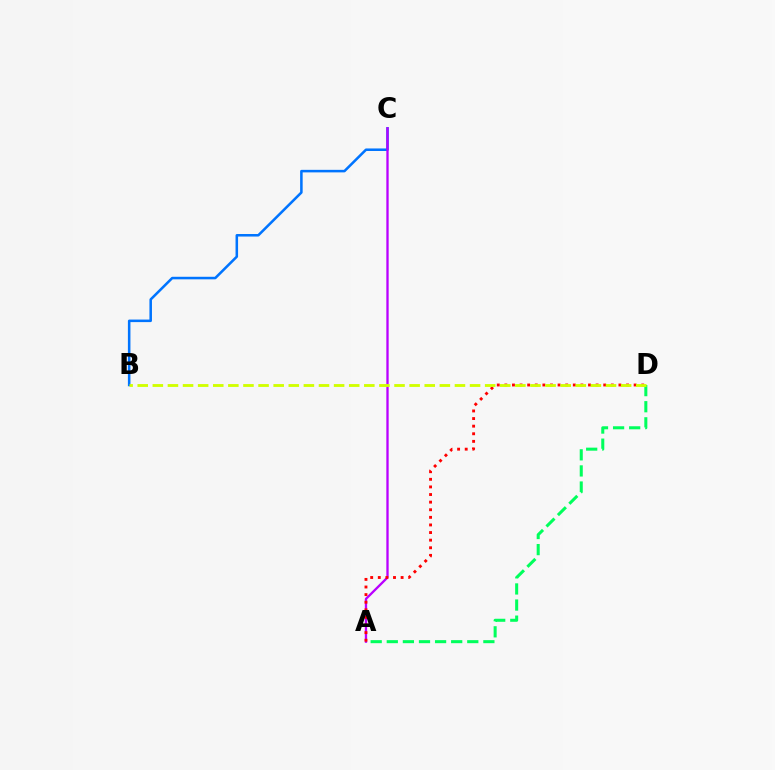{('B', 'C'): [{'color': '#0074ff', 'line_style': 'solid', 'thickness': 1.83}], ('A', 'C'): [{'color': '#b900ff', 'line_style': 'solid', 'thickness': 1.67}], ('A', 'D'): [{'color': '#00ff5c', 'line_style': 'dashed', 'thickness': 2.19}, {'color': '#ff0000', 'line_style': 'dotted', 'thickness': 2.07}], ('B', 'D'): [{'color': '#d1ff00', 'line_style': 'dashed', 'thickness': 2.05}]}